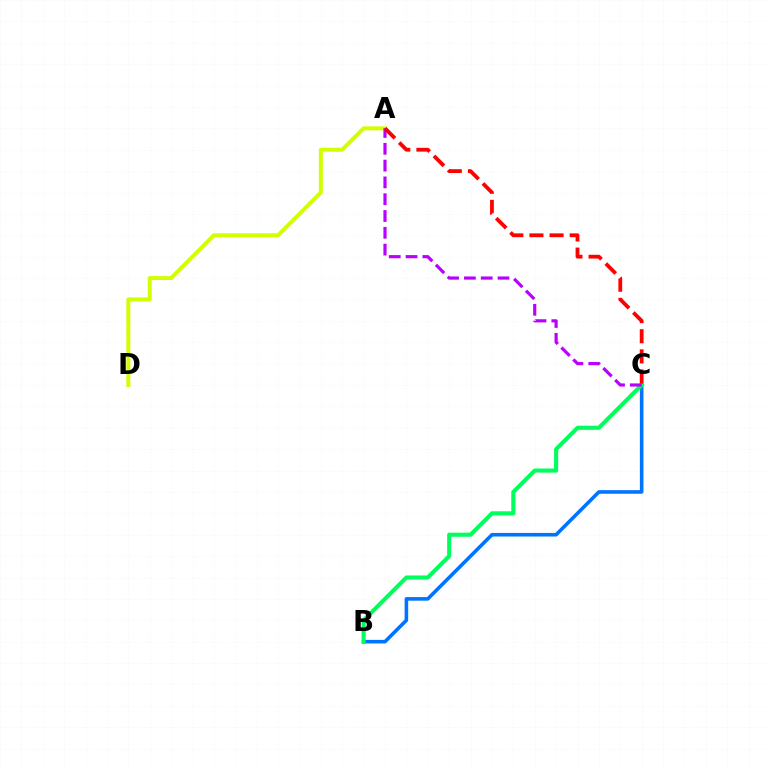{('B', 'C'): [{'color': '#0074ff', 'line_style': 'solid', 'thickness': 2.58}, {'color': '#00ff5c', 'line_style': 'solid', 'thickness': 2.95}], ('A', 'D'): [{'color': '#d1ff00', 'line_style': 'solid', 'thickness': 2.87}], ('A', 'C'): [{'color': '#b900ff', 'line_style': 'dashed', 'thickness': 2.28}, {'color': '#ff0000', 'line_style': 'dashed', 'thickness': 2.73}]}